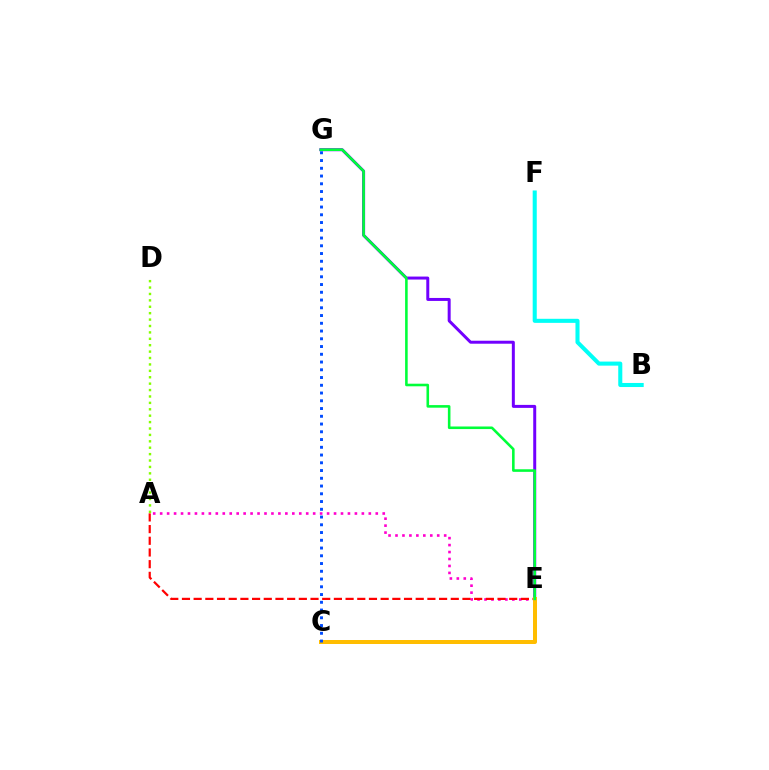{('E', 'G'): [{'color': '#7200ff', 'line_style': 'solid', 'thickness': 2.15}, {'color': '#00ff39', 'line_style': 'solid', 'thickness': 1.86}], ('A', 'E'): [{'color': '#ff00cf', 'line_style': 'dotted', 'thickness': 1.89}, {'color': '#ff0000', 'line_style': 'dashed', 'thickness': 1.59}], ('A', 'D'): [{'color': '#84ff00', 'line_style': 'dotted', 'thickness': 1.74}], ('C', 'E'): [{'color': '#ffbd00', 'line_style': 'solid', 'thickness': 2.88}], ('C', 'G'): [{'color': '#004bff', 'line_style': 'dotted', 'thickness': 2.11}], ('B', 'F'): [{'color': '#00fff6', 'line_style': 'solid', 'thickness': 2.93}]}